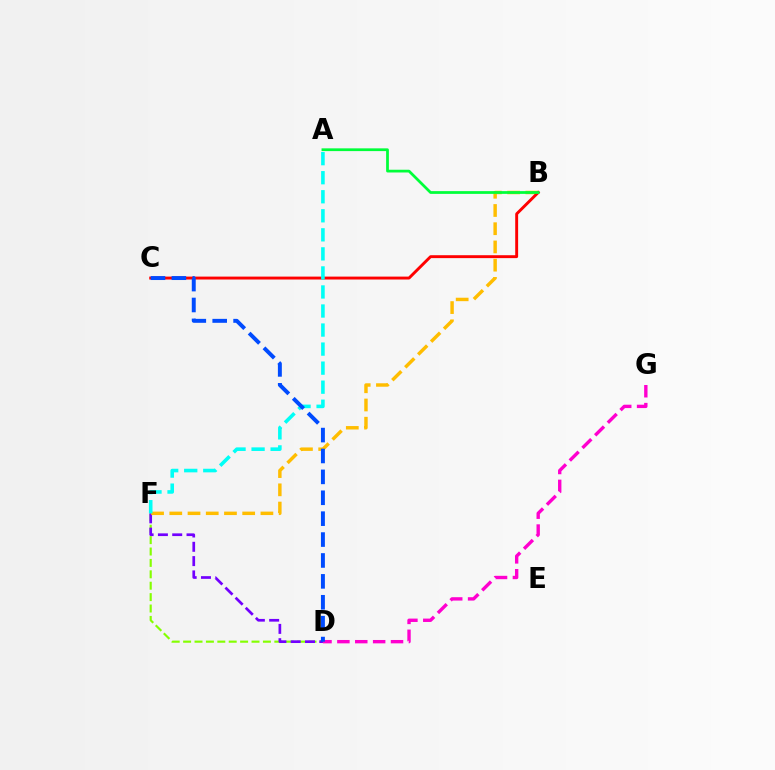{('D', 'F'): [{'color': '#84ff00', 'line_style': 'dashed', 'thickness': 1.55}, {'color': '#7200ff', 'line_style': 'dashed', 'thickness': 1.94}], ('B', 'F'): [{'color': '#ffbd00', 'line_style': 'dashed', 'thickness': 2.48}], ('D', 'G'): [{'color': '#ff00cf', 'line_style': 'dashed', 'thickness': 2.43}], ('B', 'C'): [{'color': '#ff0000', 'line_style': 'solid', 'thickness': 2.09}], ('A', 'F'): [{'color': '#00fff6', 'line_style': 'dashed', 'thickness': 2.59}], ('A', 'B'): [{'color': '#00ff39', 'line_style': 'solid', 'thickness': 1.98}], ('C', 'D'): [{'color': '#004bff', 'line_style': 'dashed', 'thickness': 2.84}]}